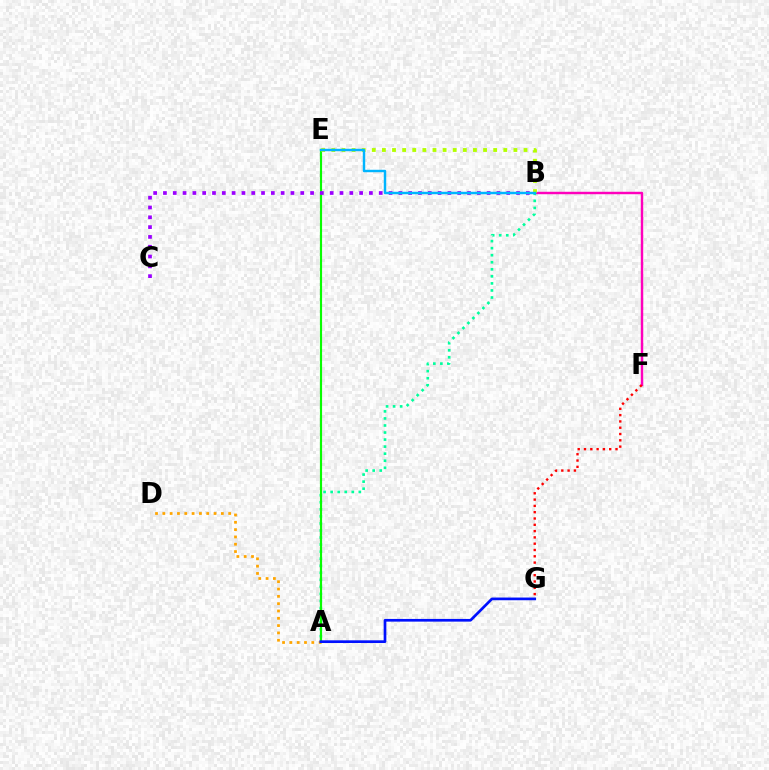{('A', 'D'): [{'color': '#ffa500', 'line_style': 'dotted', 'thickness': 1.99}], ('B', 'F'): [{'color': '#ff00bd', 'line_style': 'solid', 'thickness': 1.76}], ('A', 'B'): [{'color': '#00ff9d', 'line_style': 'dotted', 'thickness': 1.91}], ('A', 'E'): [{'color': '#08ff00', 'line_style': 'solid', 'thickness': 1.55}], ('F', 'G'): [{'color': '#ff0000', 'line_style': 'dotted', 'thickness': 1.71}], ('A', 'G'): [{'color': '#0010ff', 'line_style': 'solid', 'thickness': 1.94}], ('B', 'E'): [{'color': '#b3ff00', 'line_style': 'dotted', 'thickness': 2.75}, {'color': '#00b5ff', 'line_style': 'solid', 'thickness': 1.76}], ('B', 'C'): [{'color': '#9b00ff', 'line_style': 'dotted', 'thickness': 2.67}]}